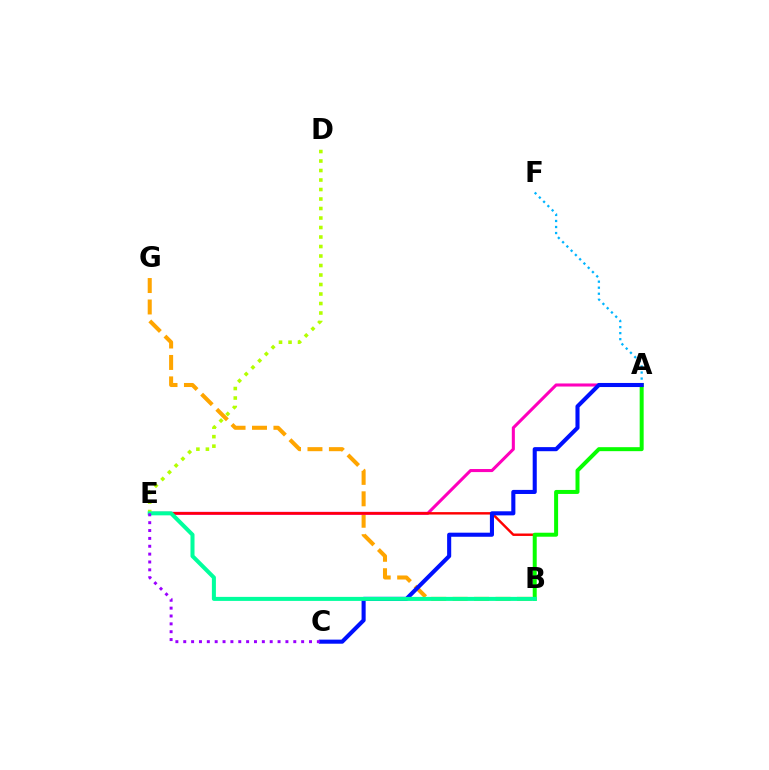{('A', 'F'): [{'color': '#00b5ff', 'line_style': 'dotted', 'thickness': 1.64}], ('B', 'G'): [{'color': '#ffa500', 'line_style': 'dashed', 'thickness': 2.91}], ('A', 'E'): [{'color': '#ff00bd', 'line_style': 'solid', 'thickness': 2.2}], ('B', 'E'): [{'color': '#ff0000', 'line_style': 'solid', 'thickness': 1.75}, {'color': '#00ff9d', 'line_style': 'solid', 'thickness': 2.9}], ('A', 'B'): [{'color': '#08ff00', 'line_style': 'solid', 'thickness': 2.87}], ('A', 'C'): [{'color': '#0010ff', 'line_style': 'solid', 'thickness': 2.94}], ('D', 'E'): [{'color': '#b3ff00', 'line_style': 'dotted', 'thickness': 2.58}], ('C', 'E'): [{'color': '#9b00ff', 'line_style': 'dotted', 'thickness': 2.14}]}